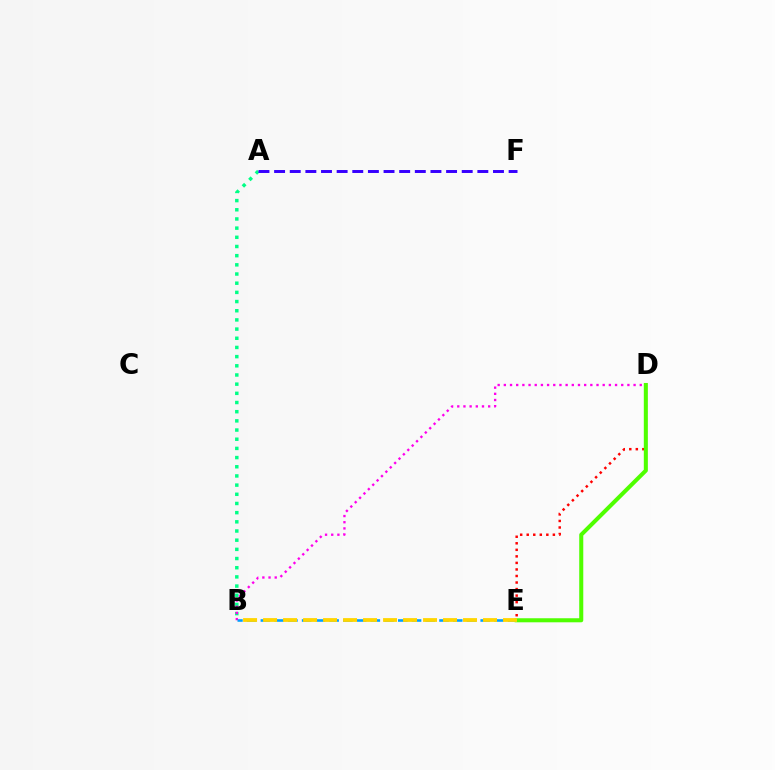{('A', 'B'): [{'color': '#00ff86', 'line_style': 'dotted', 'thickness': 2.49}], ('B', 'D'): [{'color': '#ff00ed', 'line_style': 'dotted', 'thickness': 1.68}], ('D', 'E'): [{'color': '#ff0000', 'line_style': 'dotted', 'thickness': 1.78}, {'color': '#4fff00', 'line_style': 'solid', 'thickness': 2.91}], ('B', 'E'): [{'color': '#009eff', 'line_style': 'dashed', 'thickness': 1.87}, {'color': '#ffd500', 'line_style': 'dashed', 'thickness': 2.72}], ('A', 'F'): [{'color': '#3700ff', 'line_style': 'dashed', 'thickness': 2.12}]}